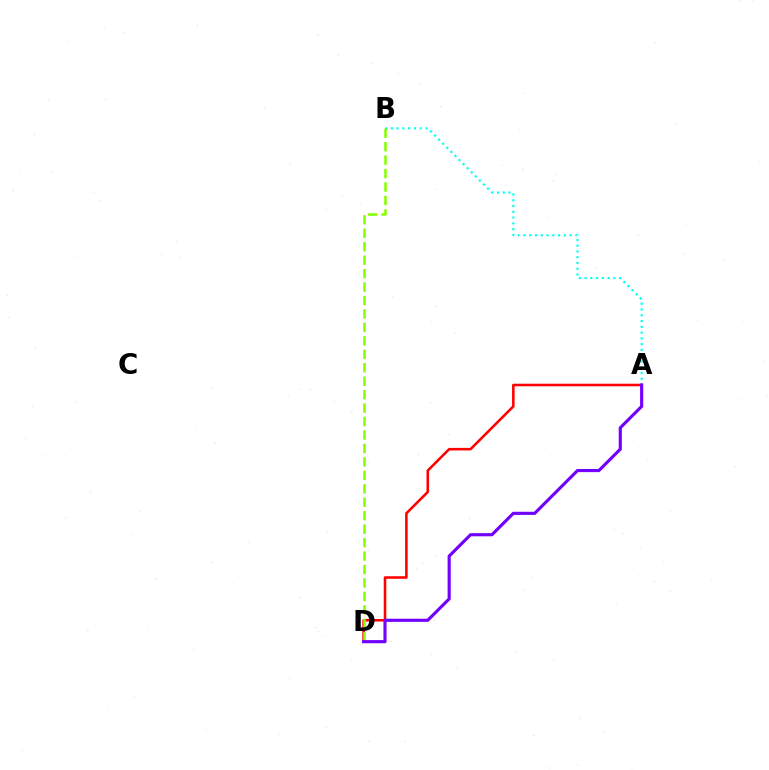{('A', 'D'): [{'color': '#ff0000', 'line_style': 'solid', 'thickness': 1.84}, {'color': '#7200ff', 'line_style': 'solid', 'thickness': 2.25}], ('A', 'B'): [{'color': '#00fff6', 'line_style': 'dotted', 'thickness': 1.57}], ('B', 'D'): [{'color': '#84ff00', 'line_style': 'dashed', 'thickness': 1.83}]}